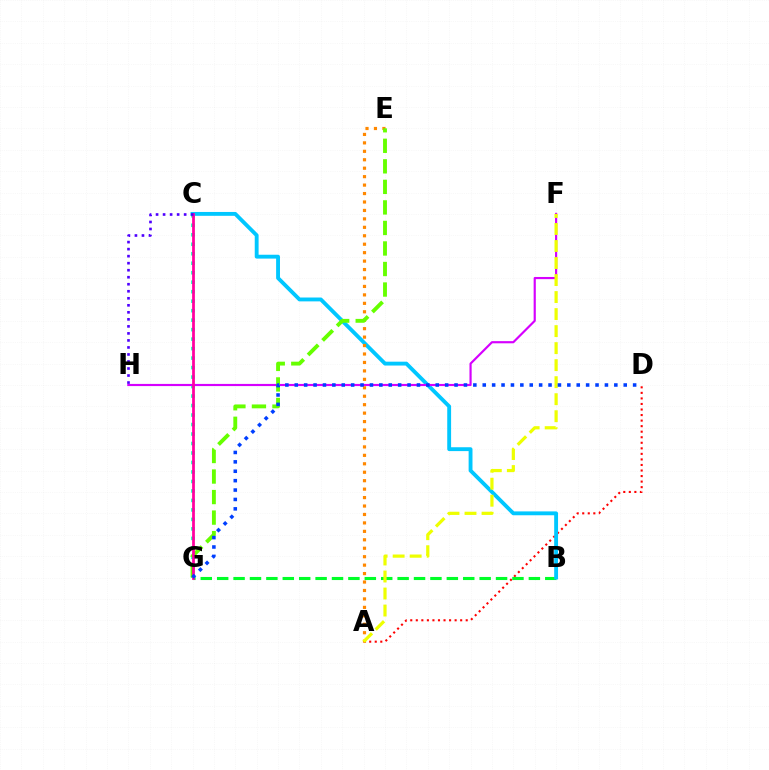{('A', 'D'): [{'color': '#ff0000', 'line_style': 'dotted', 'thickness': 1.51}], ('B', 'G'): [{'color': '#00ff27', 'line_style': 'dashed', 'thickness': 2.23}], ('C', 'G'): [{'color': '#00ffaf', 'line_style': 'dotted', 'thickness': 2.58}, {'color': '#ff00a0', 'line_style': 'solid', 'thickness': 1.98}], ('B', 'C'): [{'color': '#00c7ff', 'line_style': 'solid', 'thickness': 2.78}], ('F', 'H'): [{'color': '#d600ff', 'line_style': 'solid', 'thickness': 1.56}], ('A', 'E'): [{'color': '#ff8800', 'line_style': 'dotted', 'thickness': 2.29}], ('E', 'G'): [{'color': '#66ff00', 'line_style': 'dashed', 'thickness': 2.79}], ('C', 'H'): [{'color': '#4f00ff', 'line_style': 'dotted', 'thickness': 1.91}], ('A', 'F'): [{'color': '#eeff00', 'line_style': 'dashed', 'thickness': 2.31}], ('D', 'G'): [{'color': '#003fff', 'line_style': 'dotted', 'thickness': 2.55}]}